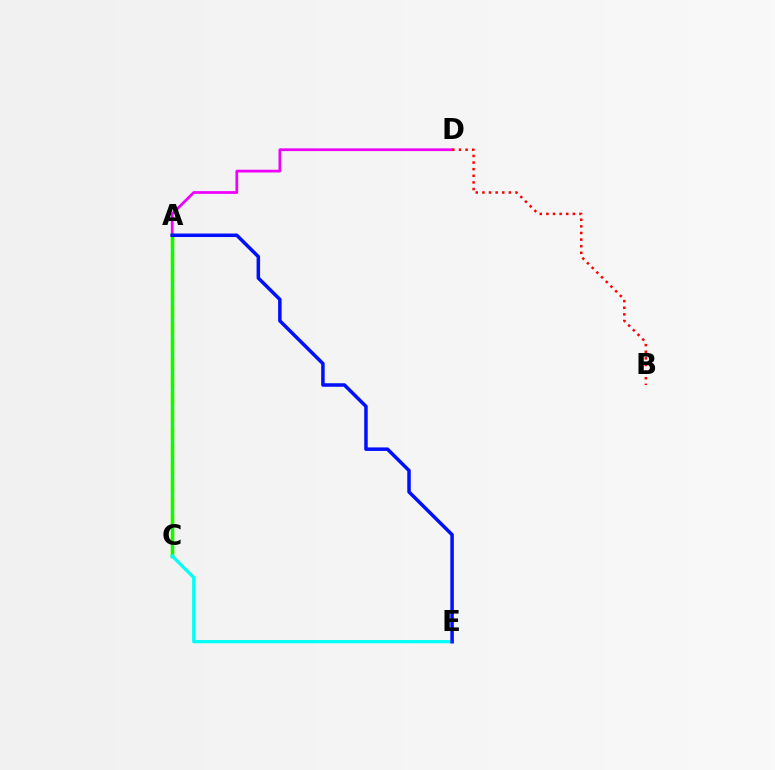{('A', 'D'): [{'color': '#ee00ff', 'line_style': 'solid', 'thickness': 1.98}], ('A', 'C'): [{'color': '#fcf500', 'line_style': 'dashed', 'thickness': 2.37}, {'color': '#08ff00', 'line_style': 'solid', 'thickness': 2.51}], ('B', 'D'): [{'color': '#ff0000', 'line_style': 'dotted', 'thickness': 1.8}], ('C', 'E'): [{'color': '#00fff6', 'line_style': 'solid', 'thickness': 2.32}], ('A', 'E'): [{'color': '#0010ff', 'line_style': 'solid', 'thickness': 2.53}]}